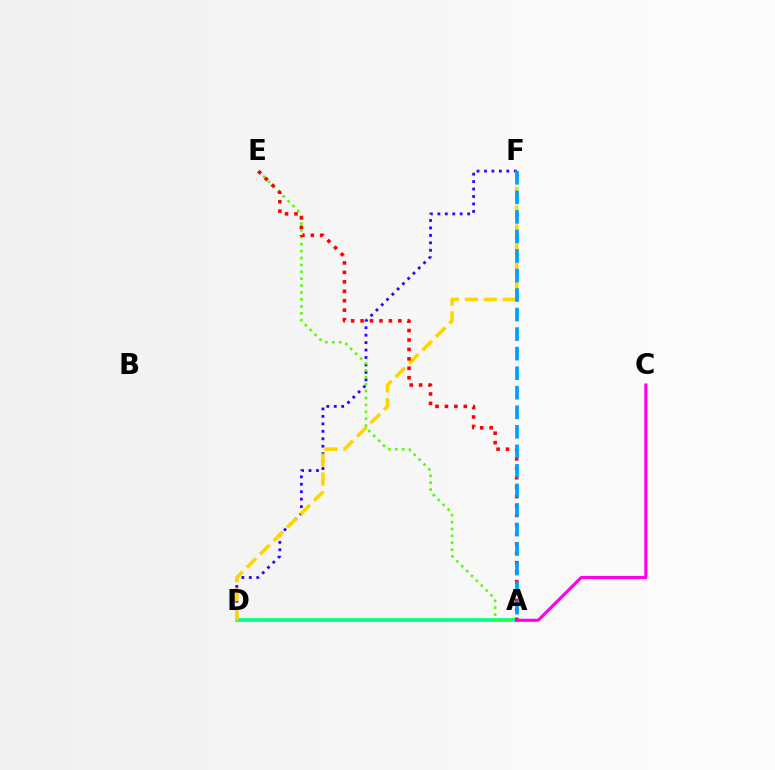{('A', 'D'): [{'color': '#00ff86', 'line_style': 'solid', 'thickness': 2.63}], ('D', 'F'): [{'color': '#3700ff', 'line_style': 'dotted', 'thickness': 2.02}, {'color': '#ffd500', 'line_style': 'dashed', 'thickness': 2.57}], ('A', 'E'): [{'color': '#4fff00', 'line_style': 'dotted', 'thickness': 1.87}, {'color': '#ff0000', 'line_style': 'dotted', 'thickness': 2.56}], ('A', 'C'): [{'color': '#ff00ed', 'line_style': 'solid', 'thickness': 2.23}], ('A', 'F'): [{'color': '#009eff', 'line_style': 'dashed', 'thickness': 2.65}]}